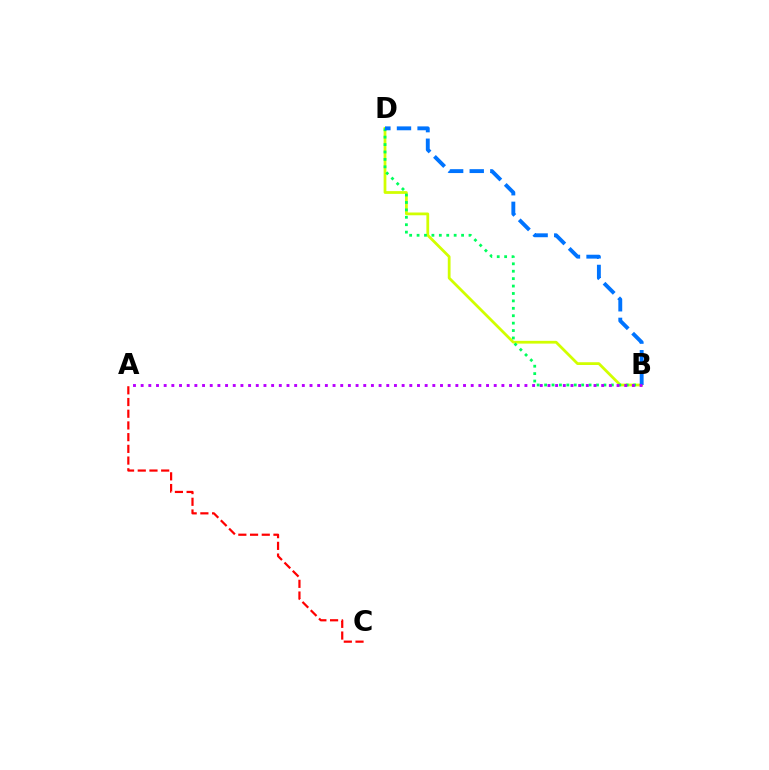{('A', 'C'): [{'color': '#ff0000', 'line_style': 'dashed', 'thickness': 1.59}], ('B', 'D'): [{'color': '#d1ff00', 'line_style': 'solid', 'thickness': 1.99}, {'color': '#00ff5c', 'line_style': 'dotted', 'thickness': 2.02}, {'color': '#0074ff', 'line_style': 'dashed', 'thickness': 2.8}], ('A', 'B'): [{'color': '#b900ff', 'line_style': 'dotted', 'thickness': 2.09}]}